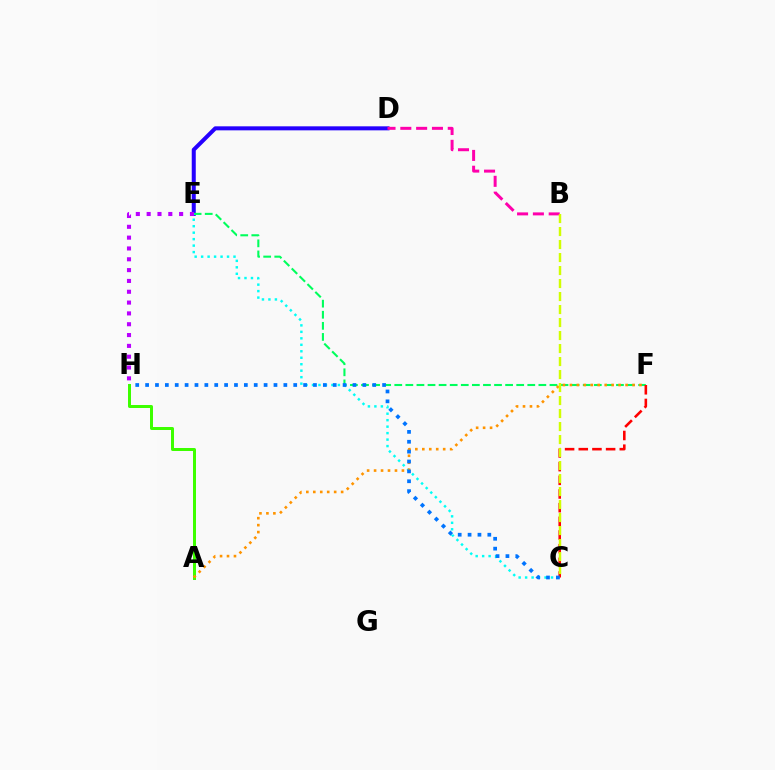{('D', 'E'): [{'color': '#2500ff', 'line_style': 'solid', 'thickness': 2.9}], ('E', 'F'): [{'color': '#00ff5c', 'line_style': 'dashed', 'thickness': 1.51}], ('B', 'D'): [{'color': '#ff00ac', 'line_style': 'dashed', 'thickness': 2.15}], ('C', 'E'): [{'color': '#00fff6', 'line_style': 'dotted', 'thickness': 1.76}], ('A', 'H'): [{'color': '#3dff00', 'line_style': 'solid', 'thickness': 2.16}], ('E', 'H'): [{'color': '#b900ff', 'line_style': 'dotted', 'thickness': 2.94}], ('A', 'F'): [{'color': '#ff9400', 'line_style': 'dotted', 'thickness': 1.89}], ('C', 'F'): [{'color': '#ff0000', 'line_style': 'dashed', 'thickness': 1.86}], ('C', 'H'): [{'color': '#0074ff', 'line_style': 'dotted', 'thickness': 2.68}], ('B', 'C'): [{'color': '#d1ff00', 'line_style': 'dashed', 'thickness': 1.77}]}